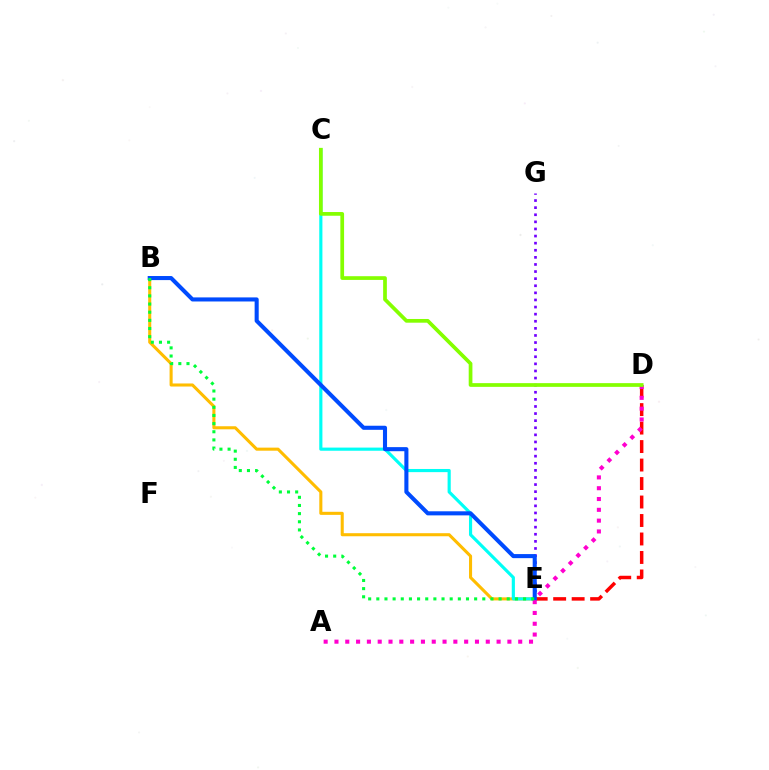{('E', 'G'): [{'color': '#7200ff', 'line_style': 'dotted', 'thickness': 1.93}], ('D', 'E'): [{'color': '#ff0000', 'line_style': 'dashed', 'thickness': 2.51}], ('B', 'E'): [{'color': '#ffbd00', 'line_style': 'solid', 'thickness': 2.21}, {'color': '#004bff', 'line_style': 'solid', 'thickness': 2.93}, {'color': '#00ff39', 'line_style': 'dotted', 'thickness': 2.21}], ('C', 'E'): [{'color': '#00fff6', 'line_style': 'solid', 'thickness': 2.27}], ('A', 'D'): [{'color': '#ff00cf', 'line_style': 'dotted', 'thickness': 2.94}], ('C', 'D'): [{'color': '#84ff00', 'line_style': 'solid', 'thickness': 2.68}]}